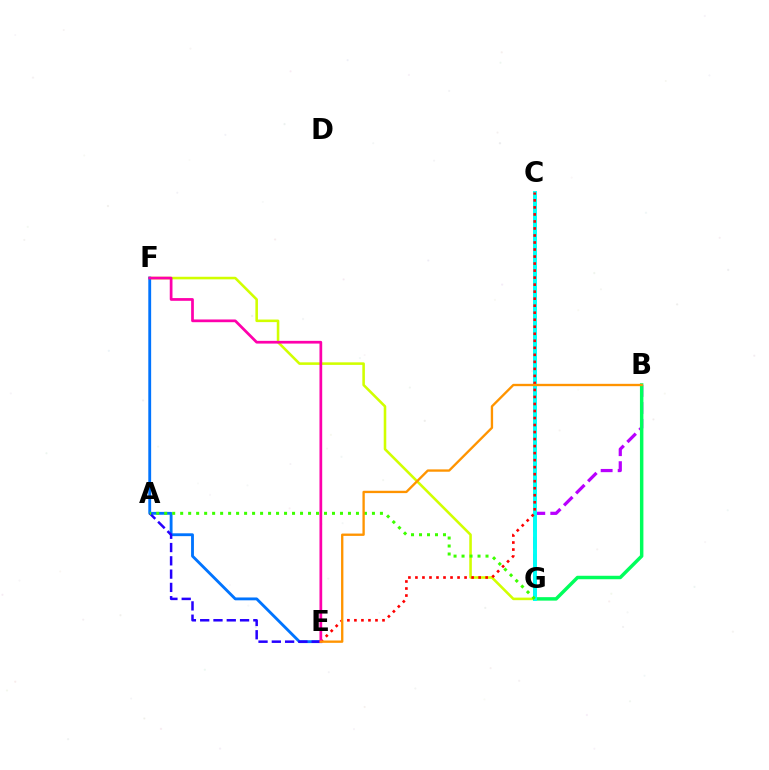{('B', 'G'): [{'color': '#b900ff', 'line_style': 'dashed', 'thickness': 2.31}, {'color': '#00ff5c', 'line_style': 'solid', 'thickness': 2.5}], ('F', 'G'): [{'color': '#d1ff00', 'line_style': 'solid', 'thickness': 1.85}], ('E', 'F'): [{'color': '#0074ff', 'line_style': 'solid', 'thickness': 2.05}, {'color': '#ff00ac', 'line_style': 'solid', 'thickness': 1.96}], ('C', 'G'): [{'color': '#00fff6', 'line_style': 'solid', 'thickness': 2.84}], ('A', 'E'): [{'color': '#2500ff', 'line_style': 'dashed', 'thickness': 1.81}], ('A', 'G'): [{'color': '#3dff00', 'line_style': 'dotted', 'thickness': 2.17}], ('C', 'E'): [{'color': '#ff0000', 'line_style': 'dotted', 'thickness': 1.91}], ('B', 'E'): [{'color': '#ff9400', 'line_style': 'solid', 'thickness': 1.68}]}